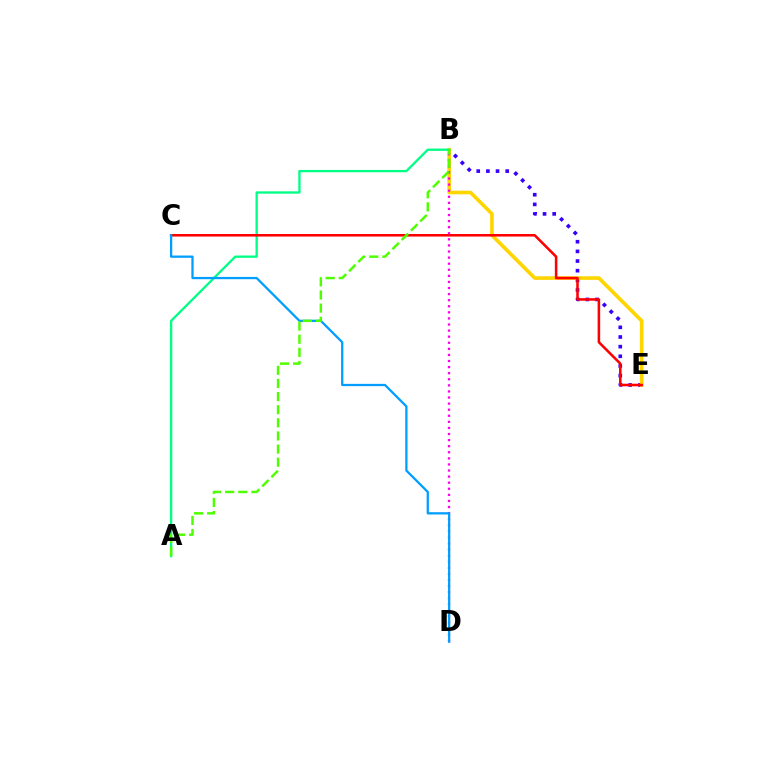{('B', 'E'): [{'color': '#3700ff', 'line_style': 'dotted', 'thickness': 2.62}, {'color': '#ffd500', 'line_style': 'solid', 'thickness': 2.61}], ('A', 'B'): [{'color': '#00ff86', 'line_style': 'solid', 'thickness': 1.67}, {'color': '#4fff00', 'line_style': 'dashed', 'thickness': 1.78}], ('C', 'E'): [{'color': '#ff0000', 'line_style': 'solid', 'thickness': 1.84}], ('B', 'D'): [{'color': '#ff00ed', 'line_style': 'dotted', 'thickness': 1.65}], ('C', 'D'): [{'color': '#009eff', 'line_style': 'solid', 'thickness': 1.63}]}